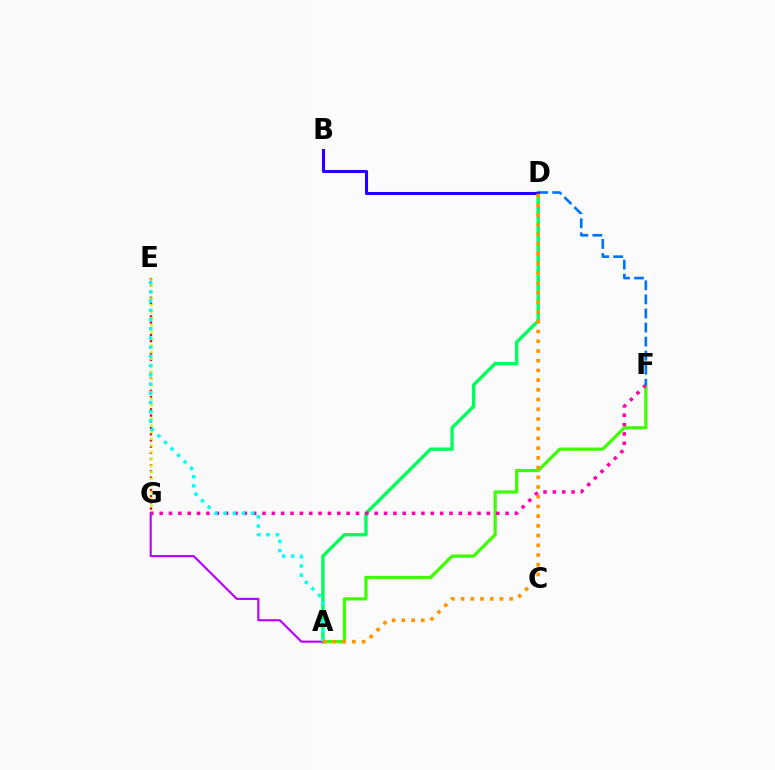{('A', 'D'): [{'color': '#00ff5c', 'line_style': 'solid', 'thickness': 2.43}, {'color': '#ff9400', 'line_style': 'dotted', 'thickness': 2.64}], ('E', 'G'): [{'color': '#ff0000', 'line_style': 'dotted', 'thickness': 1.68}, {'color': '#d1ff00', 'line_style': 'dotted', 'thickness': 1.81}], ('A', 'F'): [{'color': '#3dff00', 'line_style': 'solid', 'thickness': 2.31}], ('F', 'G'): [{'color': '#ff00ac', 'line_style': 'dotted', 'thickness': 2.54}], ('A', 'G'): [{'color': '#b900ff', 'line_style': 'solid', 'thickness': 1.53}], ('A', 'E'): [{'color': '#00fff6', 'line_style': 'dotted', 'thickness': 2.5}], ('D', 'F'): [{'color': '#0074ff', 'line_style': 'dashed', 'thickness': 1.91}], ('B', 'D'): [{'color': '#2500ff', 'line_style': 'solid', 'thickness': 2.2}]}